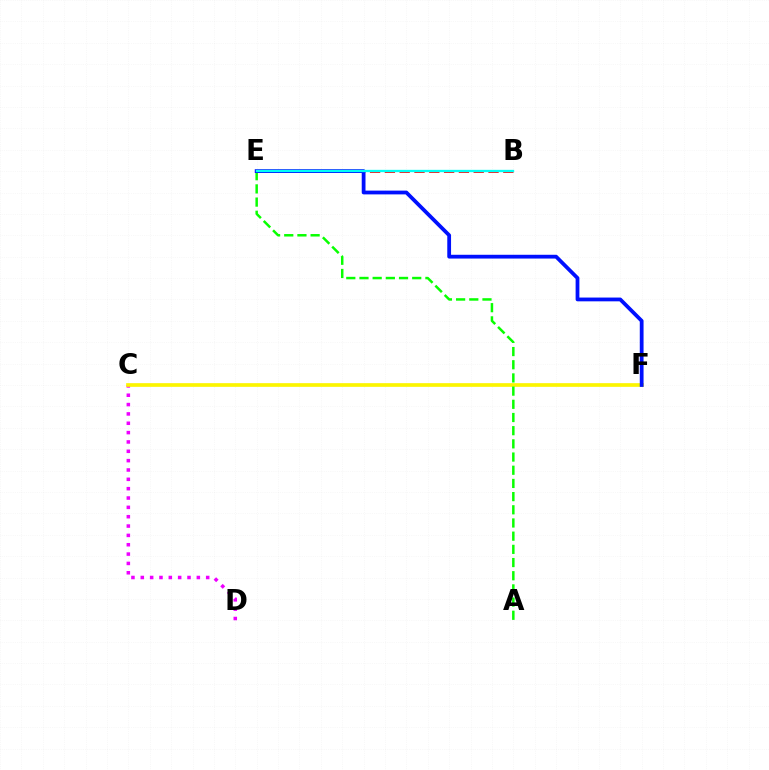{('C', 'D'): [{'color': '#ee00ff', 'line_style': 'dotted', 'thickness': 2.54}], ('C', 'F'): [{'color': '#fcf500', 'line_style': 'solid', 'thickness': 2.65}], ('B', 'E'): [{'color': '#ff0000', 'line_style': 'dashed', 'thickness': 2.01}, {'color': '#00fff6', 'line_style': 'solid', 'thickness': 1.67}], ('A', 'E'): [{'color': '#08ff00', 'line_style': 'dashed', 'thickness': 1.79}], ('E', 'F'): [{'color': '#0010ff', 'line_style': 'solid', 'thickness': 2.72}]}